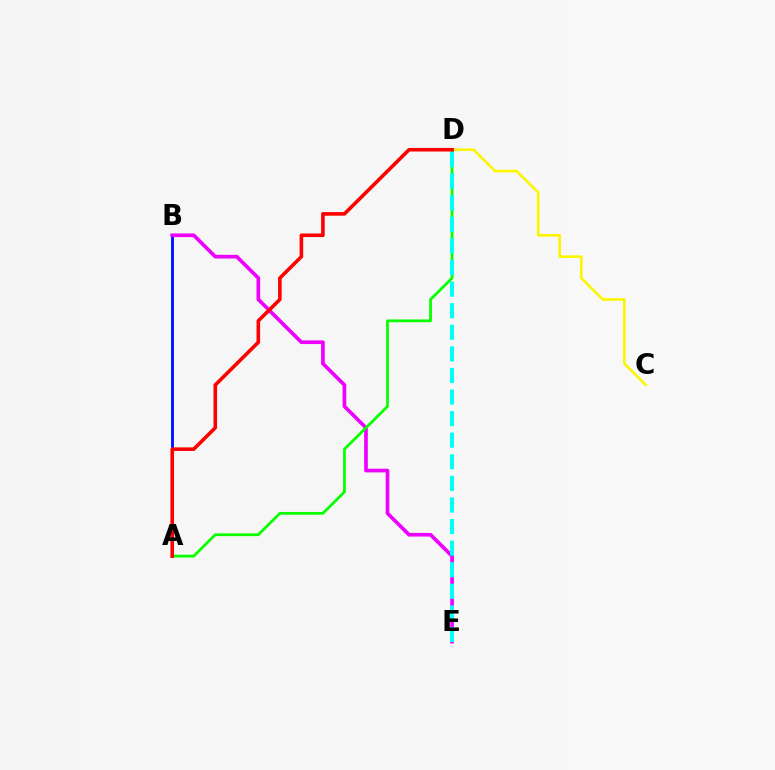{('C', 'D'): [{'color': '#fcf500', 'line_style': 'solid', 'thickness': 1.88}], ('A', 'B'): [{'color': '#0010ff', 'line_style': 'solid', 'thickness': 2.05}], ('B', 'E'): [{'color': '#ee00ff', 'line_style': 'solid', 'thickness': 2.64}], ('A', 'D'): [{'color': '#08ff00', 'line_style': 'solid', 'thickness': 1.99}, {'color': '#ff0000', 'line_style': 'solid', 'thickness': 2.58}], ('D', 'E'): [{'color': '#00fff6', 'line_style': 'dashed', 'thickness': 2.93}]}